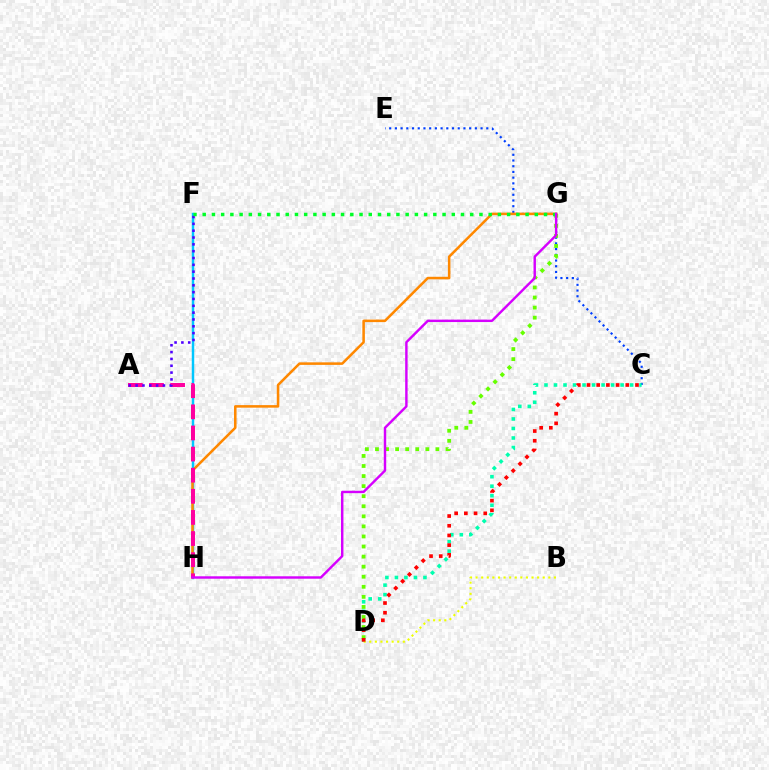{('C', 'E'): [{'color': '#003fff', 'line_style': 'dotted', 'thickness': 1.55}], ('D', 'G'): [{'color': '#66ff00', 'line_style': 'dotted', 'thickness': 2.74}], ('F', 'H'): [{'color': '#00c7ff', 'line_style': 'solid', 'thickness': 1.77}], ('G', 'H'): [{'color': '#ff8800', 'line_style': 'solid', 'thickness': 1.83}, {'color': '#d600ff', 'line_style': 'solid', 'thickness': 1.75}], ('A', 'H'): [{'color': '#ff00a0', 'line_style': 'dashed', 'thickness': 2.87}], ('A', 'F'): [{'color': '#4f00ff', 'line_style': 'dotted', 'thickness': 1.86}], ('C', 'D'): [{'color': '#00ffaf', 'line_style': 'dotted', 'thickness': 2.59}, {'color': '#ff0000', 'line_style': 'dotted', 'thickness': 2.64}], ('F', 'G'): [{'color': '#00ff27', 'line_style': 'dotted', 'thickness': 2.51}], ('B', 'D'): [{'color': '#eeff00', 'line_style': 'dotted', 'thickness': 1.52}]}